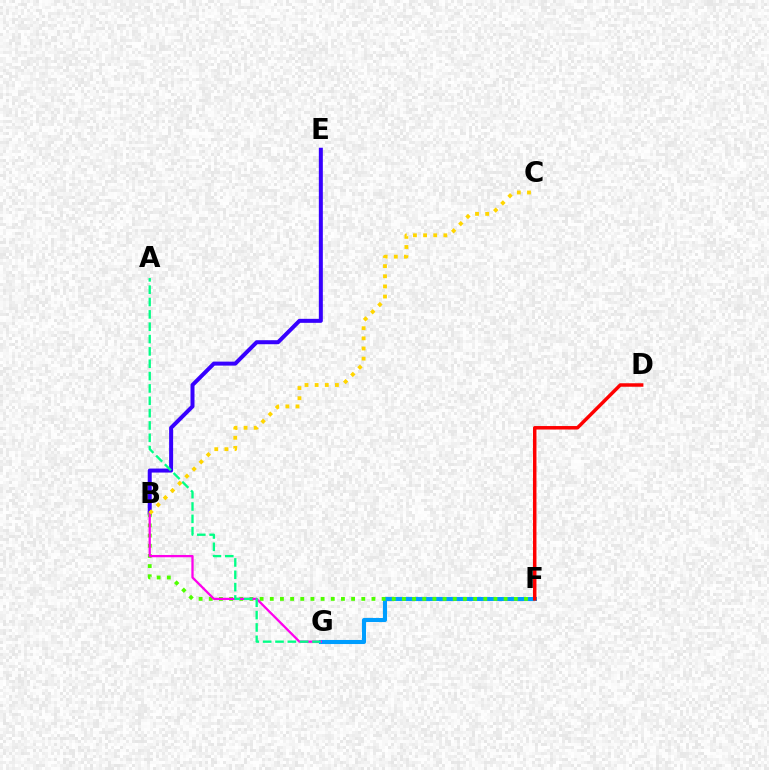{('B', 'E'): [{'color': '#3700ff', 'line_style': 'solid', 'thickness': 2.88}], ('F', 'G'): [{'color': '#009eff', 'line_style': 'solid', 'thickness': 2.93}], ('B', 'F'): [{'color': '#4fff00', 'line_style': 'dotted', 'thickness': 2.76}], ('D', 'F'): [{'color': '#ff0000', 'line_style': 'solid', 'thickness': 2.5}], ('B', 'G'): [{'color': '#ff00ed', 'line_style': 'solid', 'thickness': 1.64}], ('A', 'G'): [{'color': '#00ff86', 'line_style': 'dashed', 'thickness': 1.68}], ('B', 'C'): [{'color': '#ffd500', 'line_style': 'dotted', 'thickness': 2.75}]}